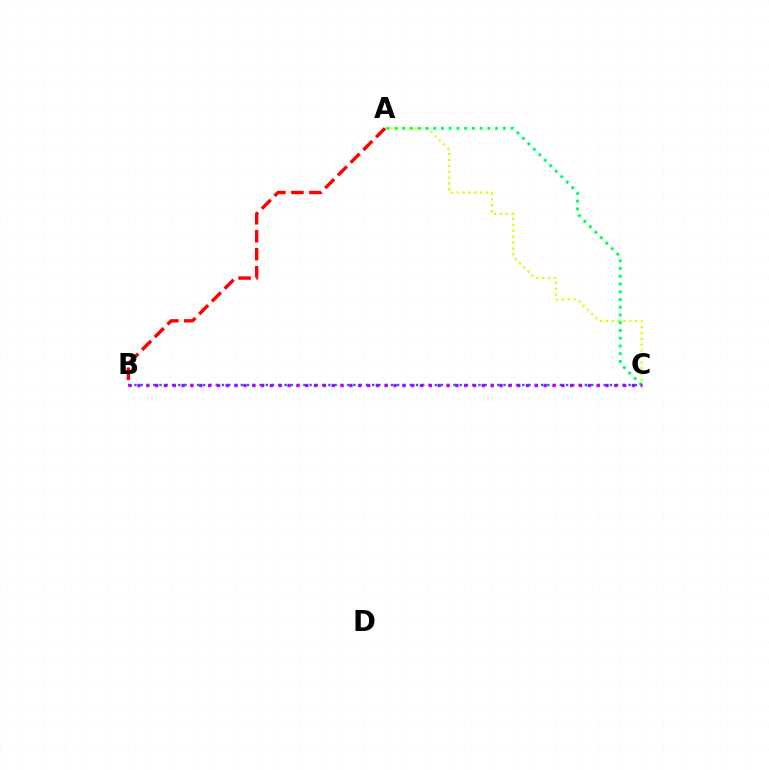{('B', 'C'): [{'color': '#0074ff', 'line_style': 'dotted', 'thickness': 1.7}, {'color': '#b900ff', 'line_style': 'dotted', 'thickness': 2.4}], ('A', 'C'): [{'color': '#d1ff00', 'line_style': 'dotted', 'thickness': 1.59}, {'color': '#00ff5c', 'line_style': 'dotted', 'thickness': 2.1}], ('A', 'B'): [{'color': '#ff0000', 'line_style': 'dashed', 'thickness': 2.44}]}